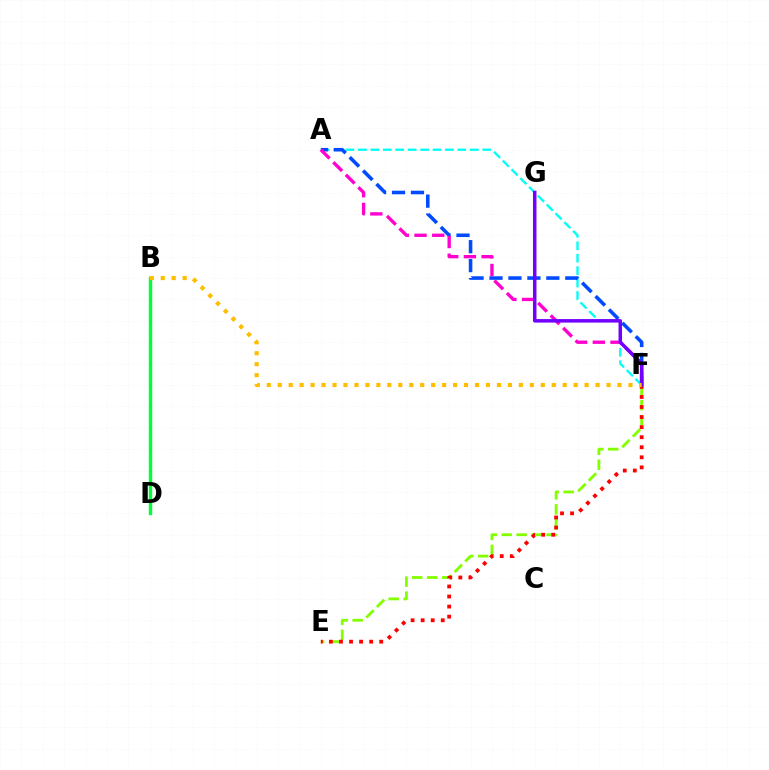{('A', 'F'): [{'color': '#00fff6', 'line_style': 'dashed', 'thickness': 1.69}, {'color': '#004bff', 'line_style': 'dashed', 'thickness': 2.57}, {'color': '#ff00cf', 'line_style': 'dashed', 'thickness': 2.4}], ('E', 'F'): [{'color': '#84ff00', 'line_style': 'dashed', 'thickness': 2.03}, {'color': '#ff0000', 'line_style': 'dotted', 'thickness': 2.73}], ('B', 'D'): [{'color': '#00ff39', 'line_style': 'solid', 'thickness': 2.45}], ('F', 'G'): [{'color': '#7200ff', 'line_style': 'solid', 'thickness': 2.53}], ('B', 'F'): [{'color': '#ffbd00', 'line_style': 'dotted', 'thickness': 2.98}]}